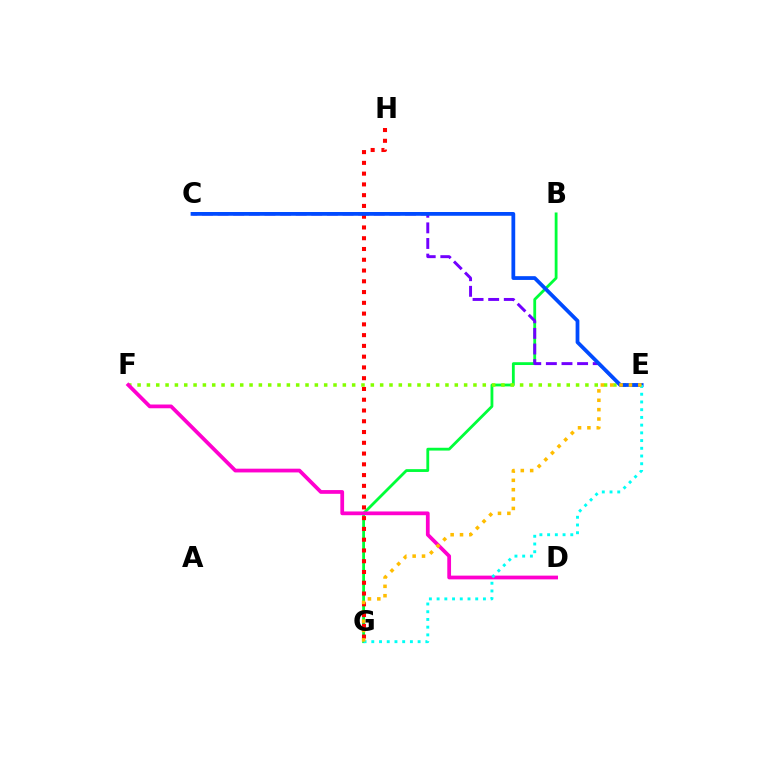{('B', 'G'): [{'color': '#00ff39', 'line_style': 'solid', 'thickness': 2.02}], ('G', 'H'): [{'color': '#ff0000', 'line_style': 'dotted', 'thickness': 2.93}], ('C', 'E'): [{'color': '#7200ff', 'line_style': 'dashed', 'thickness': 2.12}, {'color': '#004bff', 'line_style': 'solid', 'thickness': 2.71}], ('E', 'F'): [{'color': '#84ff00', 'line_style': 'dotted', 'thickness': 2.53}], ('D', 'F'): [{'color': '#ff00cf', 'line_style': 'solid', 'thickness': 2.7}], ('E', 'G'): [{'color': '#00fff6', 'line_style': 'dotted', 'thickness': 2.1}, {'color': '#ffbd00', 'line_style': 'dotted', 'thickness': 2.55}]}